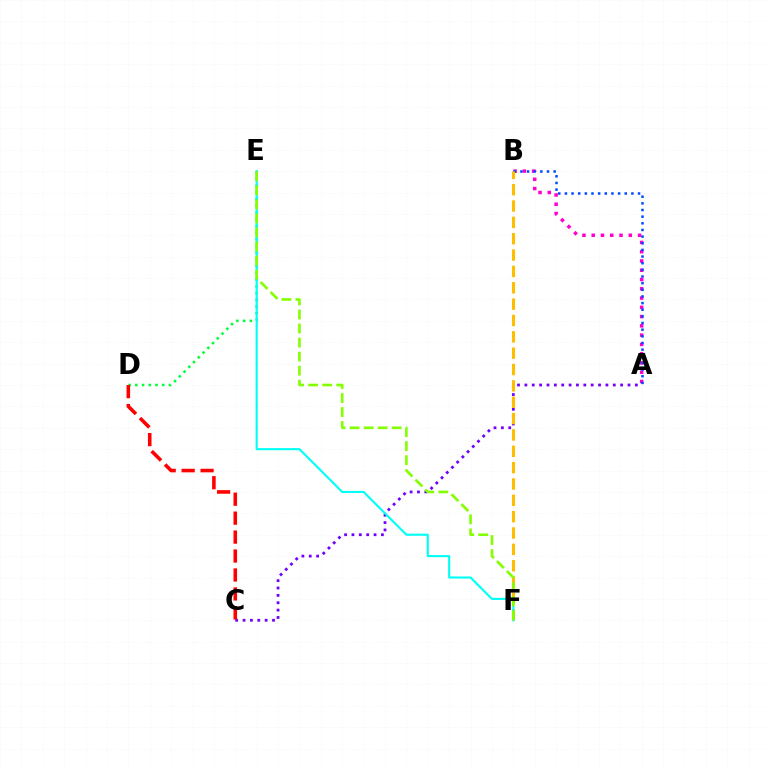{('A', 'B'): [{'color': '#ff00cf', 'line_style': 'dotted', 'thickness': 2.52}, {'color': '#004bff', 'line_style': 'dotted', 'thickness': 1.81}], ('D', 'E'): [{'color': '#00ff39', 'line_style': 'dotted', 'thickness': 1.83}], ('A', 'C'): [{'color': '#7200ff', 'line_style': 'dotted', 'thickness': 2.0}], ('B', 'F'): [{'color': '#ffbd00', 'line_style': 'dashed', 'thickness': 2.22}], ('E', 'F'): [{'color': '#00fff6', 'line_style': 'solid', 'thickness': 1.52}, {'color': '#84ff00', 'line_style': 'dashed', 'thickness': 1.91}], ('C', 'D'): [{'color': '#ff0000', 'line_style': 'dashed', 'thickness': 2.57}]}